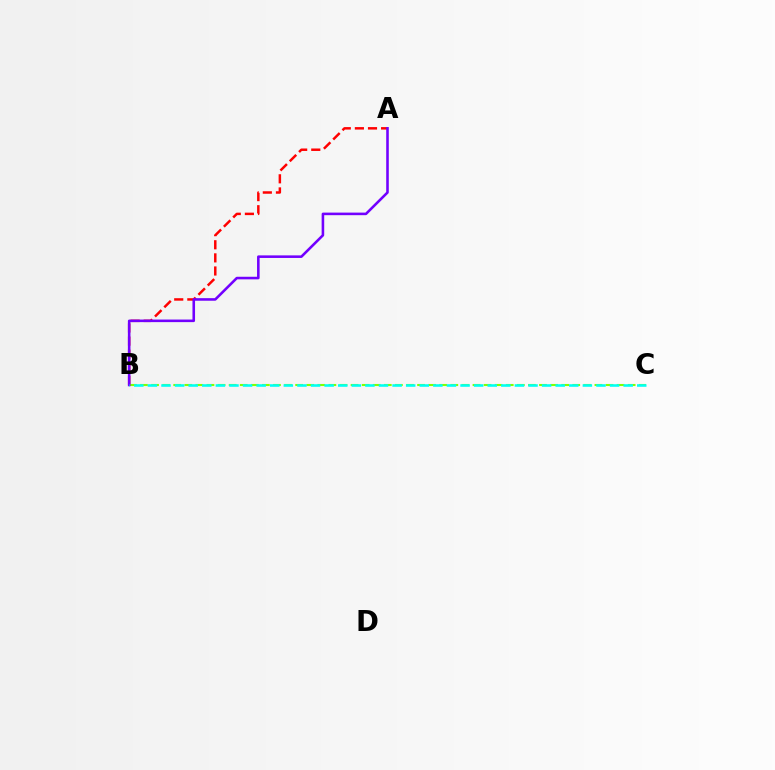{('A', 'B'): [{'color': '#ff0000', 'line_style': 'dashed', 'thickness': 1.78}, {'color': '#7200ff', 'line_style': 'solid', 'thickness': 1.86}], ('B', 'C'): [{'color': '#84ff00', 'line_style': 'dashed', 'thickness': 1.51}, {'color': '#00fff6', 'line_style': 'dashed', 'thickness': 1.85}]}